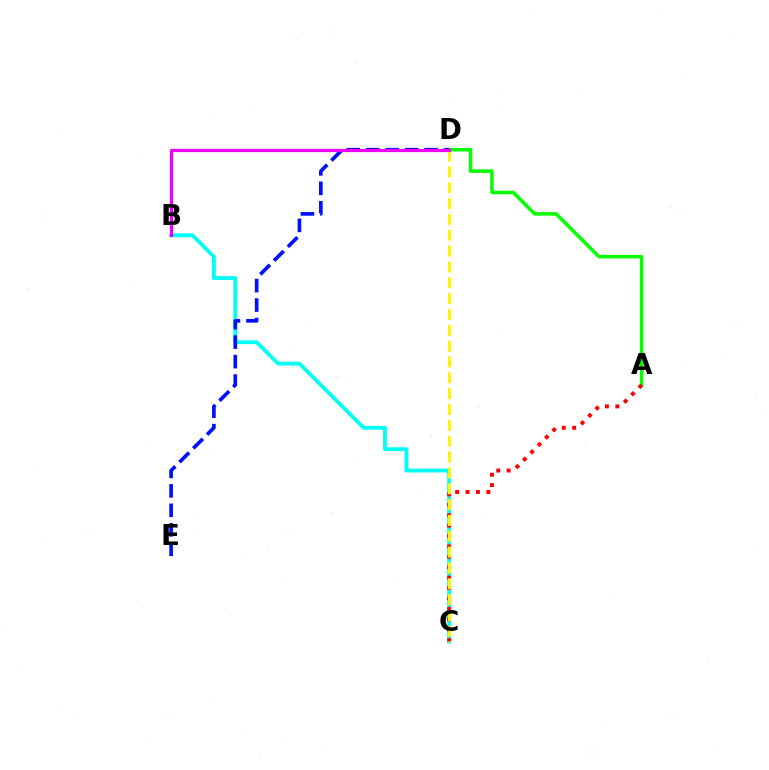{('B', 'C'): [{'color': '#00fff6', 'line_style': 'solid', 'thickness': 2.76}], ('A', 'D'): [{'color': '#08ff00', 'line_style': 'solid', 'thickness': 2.54}], ('A', 'C'): [{'color': '#ff0000', 'line_style': 'dotted', 'thickness': 2.83}], ('C', 'D'): [{'color': '#fcf500', 'line_style': 'dashed', 'thickness': 2.15}], ('D', 'E'): [{'color': '#0010ff', 'line_style': 'dashed', 'thickness': 2.65}], ('B', 'D'): [{'color': '#ee00ff', 'line_style': 'solid', 'thickness': 2.32}]}